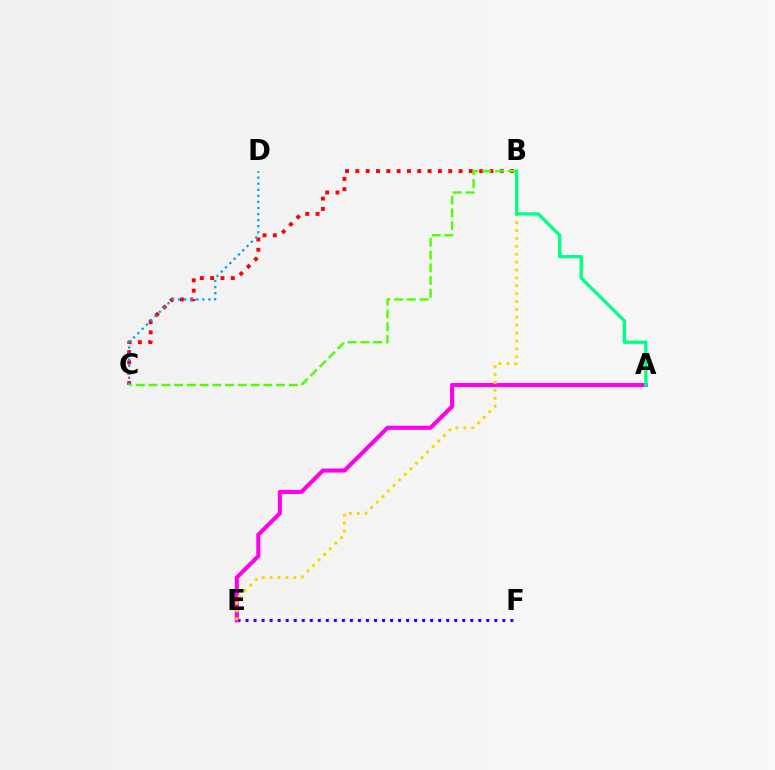{('B', 'C'): [{'color': '#ff0000', 'line_style': 'dotted', 'thickness': 2.8}, {'color': '#4fff00', 'line_style': 'dashed', 'thickness': 1.73}], ('C', 'D'): [{'color': '#009eff', 'line_style': 'dotted', 'thickness': 1.65}], ('E', 'F'): [{'color': '#3700ff', 'line_style': 'dotted', 'thickness': 2.18}], ('A', 'E'): [{'color': '#ff00ed', 'line_style': 'solid', 'thickness': 2.93}], ('B', 'E'): [{'color': '#ffd500', 'line_style': 'dotted', 'thickness': 2.14}], ('A', 'B'): [{'color': '#00ff86', 'line_style': 'solid', 'thickness': 2.37}]}